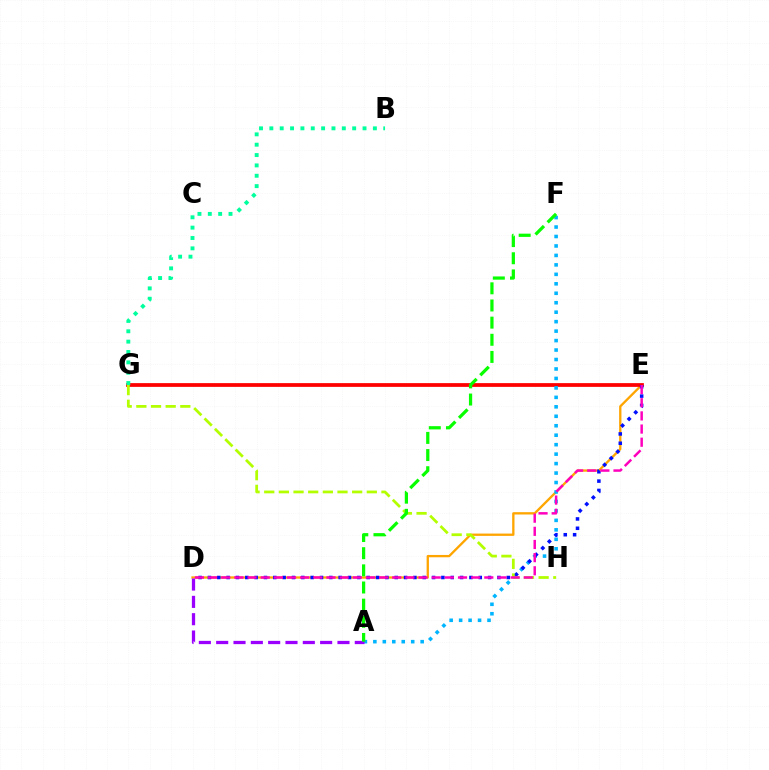{('D', 'E'): [{'color': '#ffa500', 'line_style': 'solid', 'thickness': 1.67}, {'color': '#0010ff', 'line_style': 'dotted', 'thickness': 2.54}, {'color': '#ff00bd', 'line_style': 'dashed', 'thickness': 1.79}], ('E', 'G'): [{'color': '#ff0000', 'line_style': 'solid', 'thickness': 2.7}], ('A', 'F'): [{'color': '#00b5ff', 'line_style': 'dotted', 'thickness': 2.57}, {'color': '#08ff00', 'line_style': 'dashed', 'thickness': 2.33}], ('B', 'G'): [{'color': '#00ff9d', 'line_style': 'dotted', 'thickness': 2.81}], ('A', 'D'): [{'color': '#9b00ff', 'line_style': 'dashed', 'thickness': 2.35}], ('G', 'H'): [{'color': '#b3ff00', 'line_style': 'dashed', 'thickness': 1.99}]}